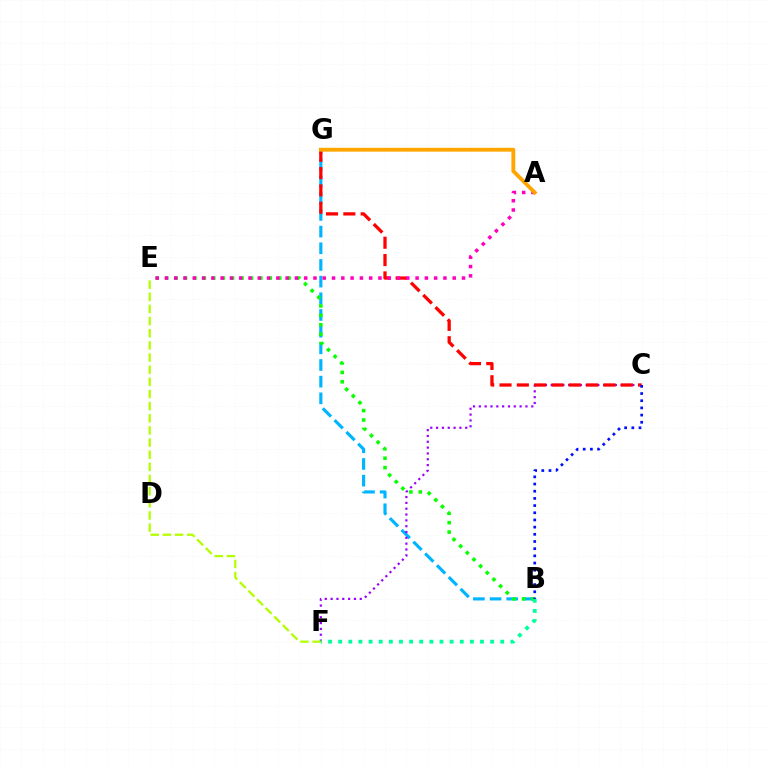{('B', 'G'): [{'color': '#00b5ff', 'line_style': 'dashed', 'thickness': 2.26}], ('C', 'F'): [{'color': '#9b00ff', 'line_style': 'dotted', 'thickness': 1.58}], ('C', 'G'): [{'color': '#ff0000', 'line_style': 'dashed', 'thickness': 2.35}], ('B', 'E'): [{'color': '#08ff00', 'line_style': 'dotted', 'thickness': 2.56}], ('A', 'E'): [{'color': '#ff00bd', 'line_style': 'dotted', 'thickness': 2.52}], ('B', 'F'): [{'color': '#00ff9d', 'line_style': 'dotted', 'thickness': 2.75}], ('B', 'C'): [{'color': '#0010ff', 'line_style': 'dotted', 'thickness': 1.95}], ('A', 'G'): [{'color': '#ffa500', 'line_style': 'solid', 'thickness': 2.78}], ('E', 'F'): [{'color': '#b3ff00', 'line_style': 'dashed', 'thickness': 1.65}]}